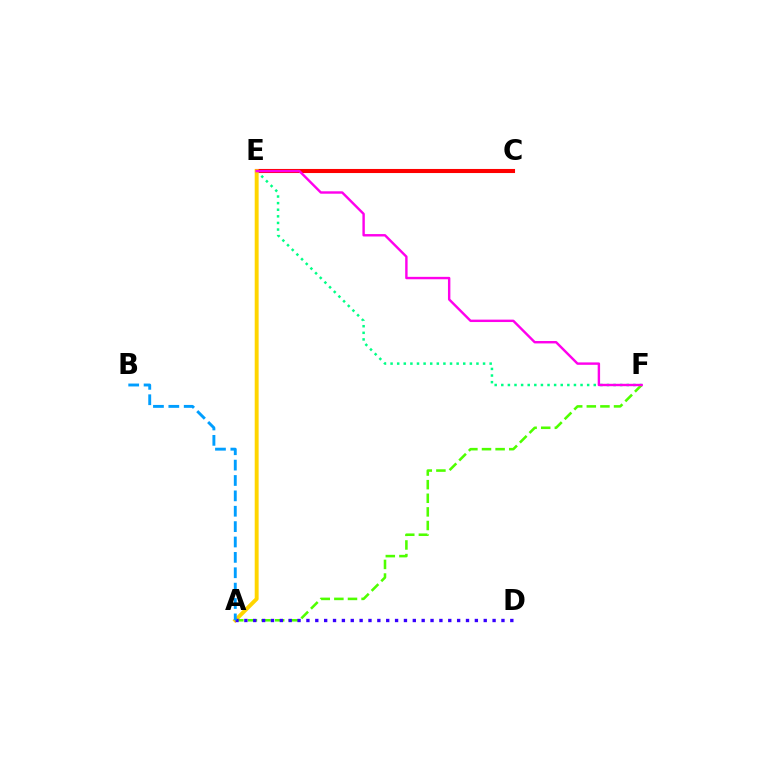{('C', 'E'): [{'color': '#ff0000', 'line_style': 'solid', 'thickness': 2.94}], ('E', 'F'): [{'color': '#00ff86', 'line_style': 'dotted', 'thickness': 1.79}, {'color': '#ff00ed', 'line_style': 'solid', 'thickness': 1.74}], ('A', 'F'): [{'color': '#4fff00', 'line_style': 'dashed', 'thickness': 1.85}], ('A', 'E'): [{'color': '#ffd500', 'line_style': 'solid', 'thickness': 2.82}], ('A', 'D'): [{'color': '#3700ff', 'line_style': 'dotted', 'thickness': 2.41}], ('A', 'B'): [{'color': '#009eff', 'line_style': 'dashed', 'thickness': 2.09}]}